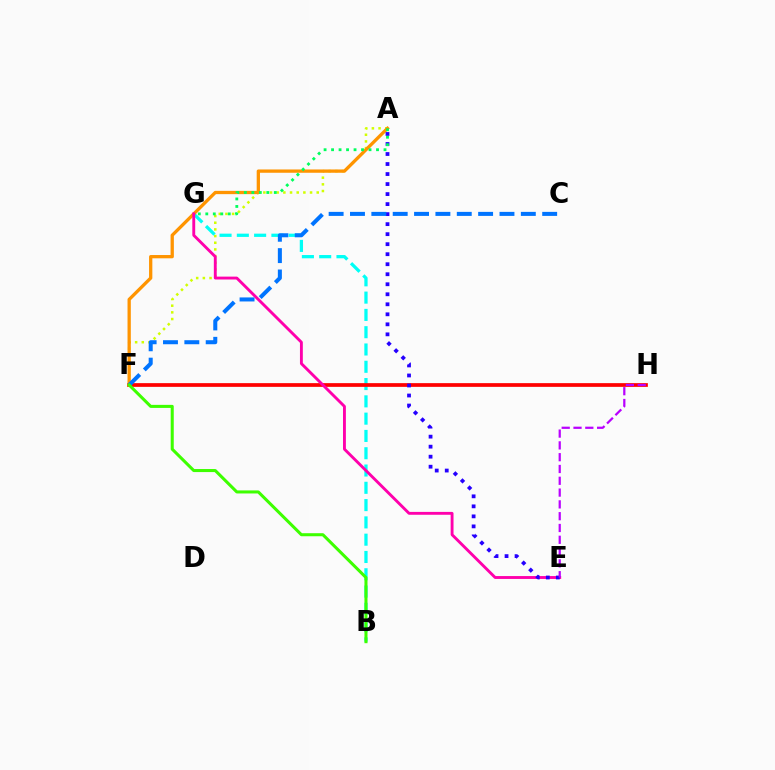{('A', 'F'): [{'color': '#d1ff00', 'line_style': 'dotted', 'thickness': 1.81}, {'color': '#ff9400', 'line_style': 'solid', 'thickness': 2.37}], ('B', 'G'): [{'color': '#00fff6', 'line_style': 'dashed', 'thickness': 2.35}], ('F', 'H'): [{'color': '#ff0000', 'line_style': 'solid', 'thickness': 2.68}], ('E', 'G'): [{'color': '#ff00ac', 'line_style': 'solid', 'thickness': 2.07}], ('A', 'E'): [{'color': '#2500ff', 'line_style': 'dotted', 'thickness': 2.72}], ('C', 'F'): [{'color': '#0074ff', 'line_style': 'dashed', 'thickness': 2.9}], ('A', 'G'): [{'color': '#00ff5c', 'line_style': 'dotted', 'thickness': 2.04}], ('E', 'H'): [{'color': '#b900ff', 'line_style': 'dashed', 'thickness': 1.6}], ('B', 'F'): [{'color': '#3dff00', 'line_style': 'solid', 'thickness': 2.19}]}